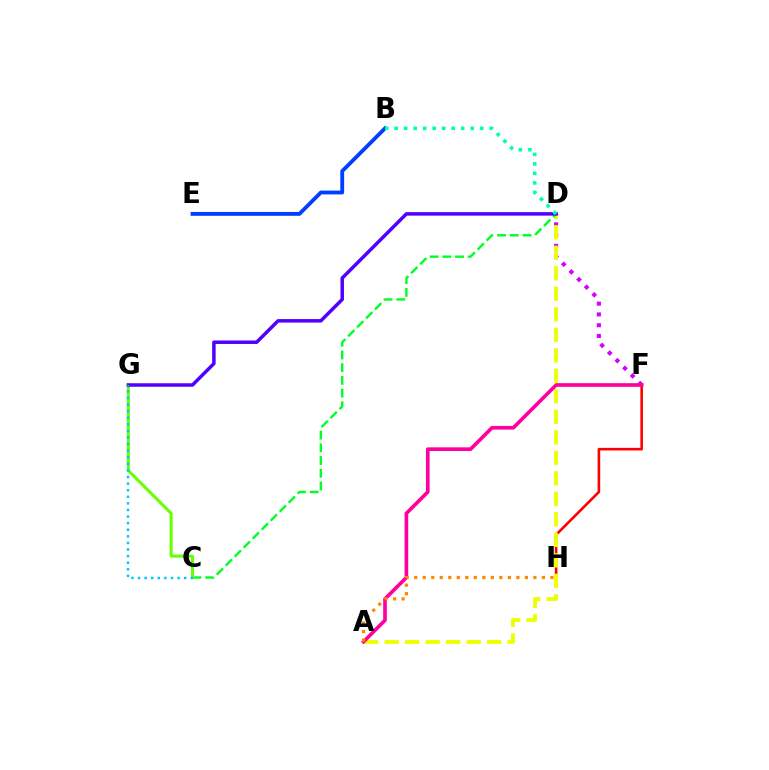{('D', 'F'): [{'color': '#d600ff', 'line_style': 'dotted', 'thickness': 2.93}], ('F', 'H'): [{'color': '#ff0000', 'line_style': 'solid', 'thickness': 1.87}], ('A', 'D'): [{'color': '#eeff00', 'line_style': 'dashed', 'thickness': 2.78}], ('C', 'D'): [{'color': '#00ff27', 'line_style': 'dashed', 'thickness': 1.73}], ('A', 'F'): [{'color': '#ff00a0', 'line_style': 'solid', 'thickness': 2.64}], ('A', 'H'): [{'color': '#ff8800', 'line_style': 'dotted', 'thickness': 2.31}], ('C', 'G'): [{'color': '#66ff00', 'line_style': 'solid', 'thickness': 2.18}, {'color': '#00c7ff', 'line_style': 'dotted', 'thickness': 1.79}], ('B', 'E'): [{'color': '#003fff', 'line_style': 'solid', 'thickness': 2.76}], ('D', 'G'): [{'color': '#4f00ff', 'line_style': 'solid', 'thickness': 2.51}], ('B', 'D'): [{'color': '#00ffaf', 'line_style': 'dotted', 'thickness': 2.58}]}